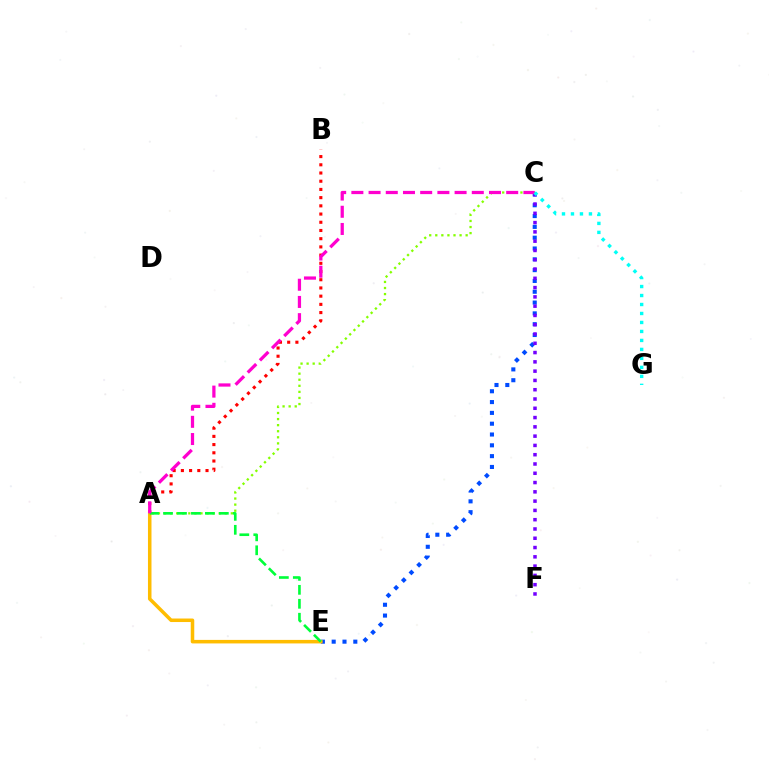{('A', 'C'): [{'color': '#84ff00', 'line_style': 'dotted', 'thickness': 1.65}, {'color': '#ff00cf', 'line_style': 'dashed', 'thickness': 2.34}], ('A', 'B'): [{'color': '#ff0000', 'line_style': 'dotted', 'thickness': 2.23}], ('C', 'E'): [{'color': '#004bff', 'line_style': 'dotted', 'thickness': 2.94}], ('A', 'E'): [{'color': '#ffbd00', 'line_style': 'solid', 'thickness': 2.54}, {'color': '#00ff39', 'line_style': 'dashed', 'thickness': 1.9}], ('C', 'F'): [{'color': '#7200ff', 'line_style': 'dotted', 'thickness': 2.52}], ('C', 'G'): [{'color': '#00fff6', 'line_style': 'dotted', 'thickness': 2.44}]}